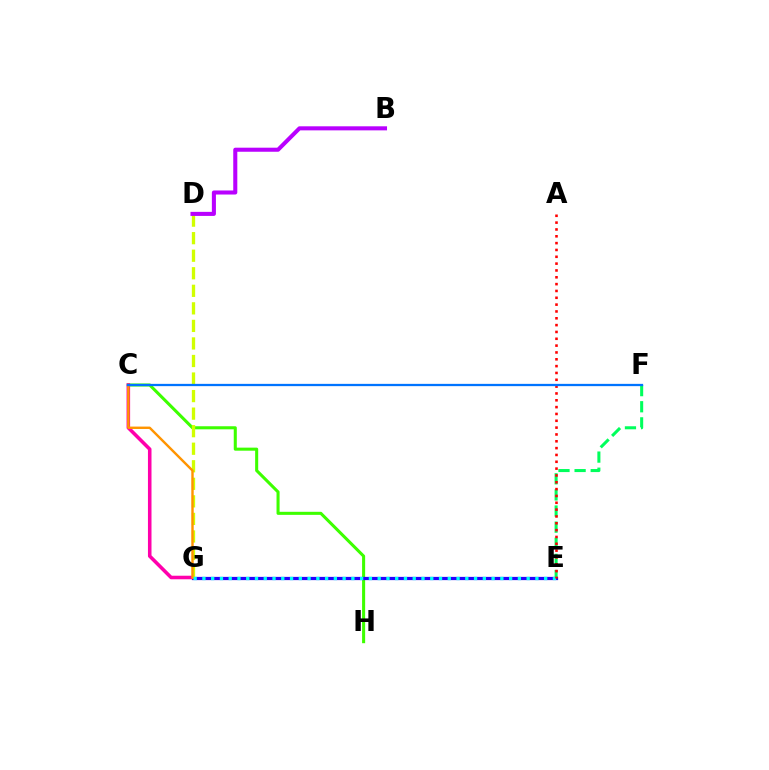{('C', 'H'): [{'color': '#3dff00', 'line_style': 'solid', 'thickness': 2.2}], ('E', 'G'): [{'color': '#2500ff', 'line_style': 'solid', 'thickness': 2.33}, {'color': '#00fff6', 'line_style': 'dotted', 'thickness': 2.38}], ('C', 'G'): [{'color': '#ff00ac', 'line_style': 'solid', 'thickness': 2.56}, {'color': '#ff9400', 'line_style': 'solid', 'thickness': 1.73}], ('D', 'G'): [{'color': '#d1ff00', 'line_style': 'dashed', 'thickness': 2.38}], ('E', 'F'): [{'color': '#00ff5c', 'line_style': 'dashed', 'thickness': 2.19}], ('B', 'D'): [{'color': '#b900ff', 'line_style': 'solid', 'thickness': 2.92}], ('A', 'E'): [{'color': '#ff0000', 'line_style': 'dotted', 'thickness': 1.86}], ('C', 'F'): [{'color': '#0074ff', 'line_style': 'solid', 'thickness': 1.64}]}